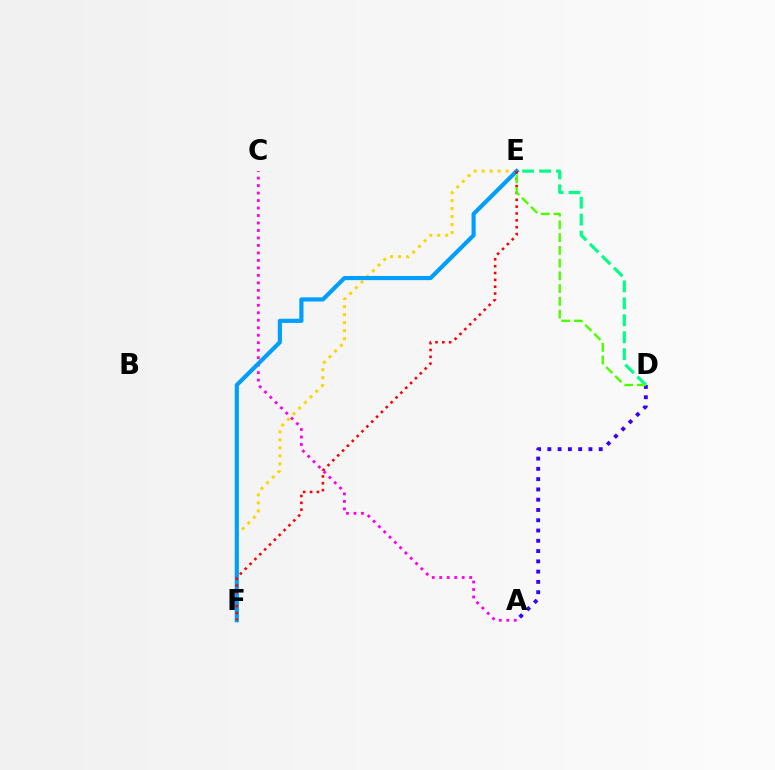{('D', 'E'): [{'color': '#00ff86', 'line_style': 'dashed', 'thickness': 2.3}, {'color': '#4fff00', 'line_style': 'dashed', 'thickness': 1.73}], ('A', 'C'): [{'color': '#ff00ed', 'line_style': 'dotted', 'thickness': 2.03}], ('E', 'F'): [{'color': '#ffd500', 'line_style': 'dotted', 'thickness': 2.17}, {'color': '#009eff', 'line_style': 'solid', 'thickness': 2.99}, {'color': '#ff0000', 'line_style': 'dotted', 'thickness': 1.86}], ('A', 'D'): [{'color': '#3700ff', 'line_style': 'dotted', 'thickness': 2.79}]}